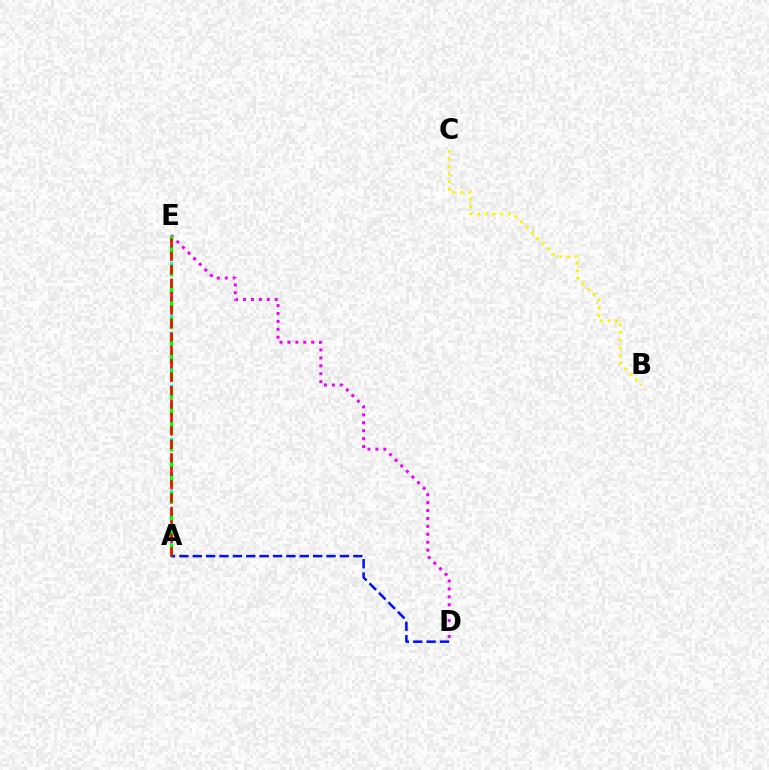{('A', 'E'): [{'color': '#00fff6', 'line_style': 'dotted', 'thickness': 2.39}, {'color': '#08ff00', 'line_style': 'dashed', 'thickness': 2.38}, {'color': '#ff0000', 'line_style': 'dashed', 'thickness': 1.82}], ('D', 'E'): [{'color': '#ee00ff', 'line_style': 'dotted', 'thickness': 2.15}], ('B', 'C'): [{'color': '#fcf500', 'line_style': 'dotted', 'thickness': 2.09}], ('A', 'D'): [{'color': '#0010ff', 'line_style': 'dashed', 'thickness': 1.82}]}